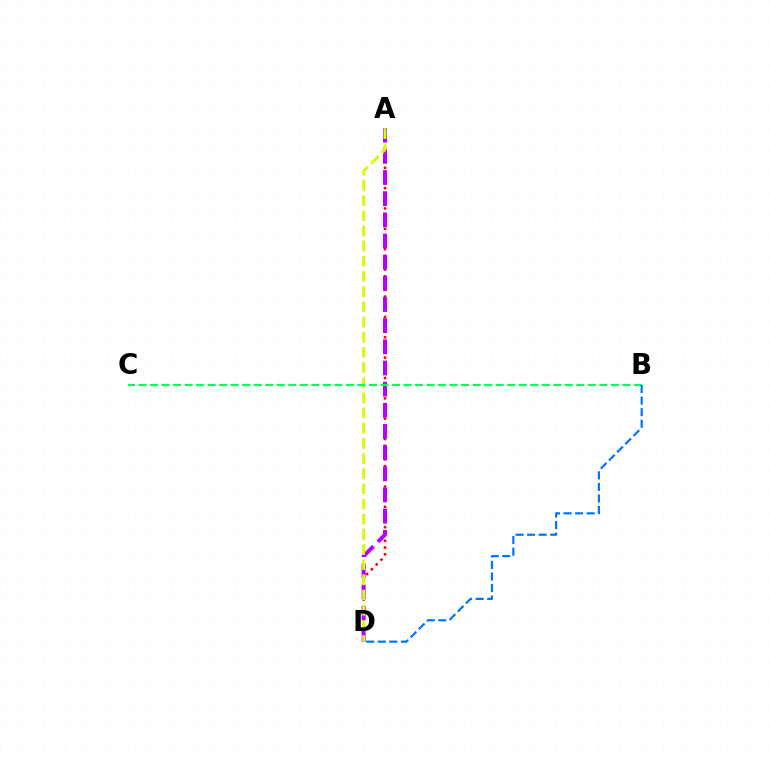{('A', 'D'): [{'color': '#ff0000', 'line_style': 'dotted', 'thickness': 1.84}, {'color': '#b900ff', 'line_style': 'dashed', 'thickness': 2.88}, {'color': '#d1ff00', 'line_style': 'dashed', 'thickness': 2.06}], ('B', 'C'): [{'color': '#00ff5c', 'line_style': 'dashed', 'thickness': 1.57}], ('B', 'D'): [{'color': '#0074ff', 'line_style': 'dashed', 'thickness': 1.57}]}